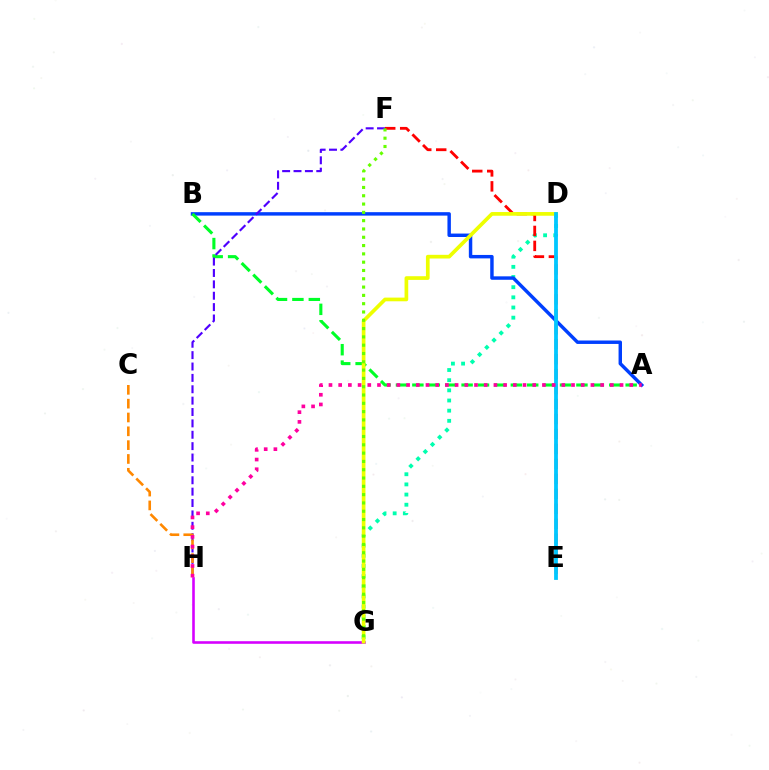{('G', 'H'): [{'color': '#d600ff', 'line_style': 'solid', 'thickness': 1.87}], ('D', 'G'): [{'color': '#00ffaf', 'line_style': 'dotted', 'thickness': 2.76}, {'color': '#eeff00', 'line_style': 'solid', 'thickness': 2.66}], ('A', 'B'): [{'color': '#003fff', 'line_style': 'solid', 'thickness': 2.48}, {'color': '#00ff27', 'line_style': 'dashed', 'thickness': 2.23}], ('F', 'H'): [{'color': '#4f00ff', 'line_style': 'dashed', 'thickness': 1.55}], ('C', 'H'): [{'color': '#ff8800', 'line_style': 'dashed', 'thickness': 1.88}], ('E', 'F'): [{'color': '#ff0000', 'line_style': 'dashed', 'thickness': 2.03}], ('F', 'G'): [{'color': '#66ff00', 'line_style': 'dotted', 'thickness': 2.26}], ('D', 'E'): [{'color': '#00c7ff', 'line_style': 'solid', 'thickness': 2.73}], ('A', 'H'): [{'color': '#ff00a0', 'line_style': 'dotted', 'thickness': 2.64}]}